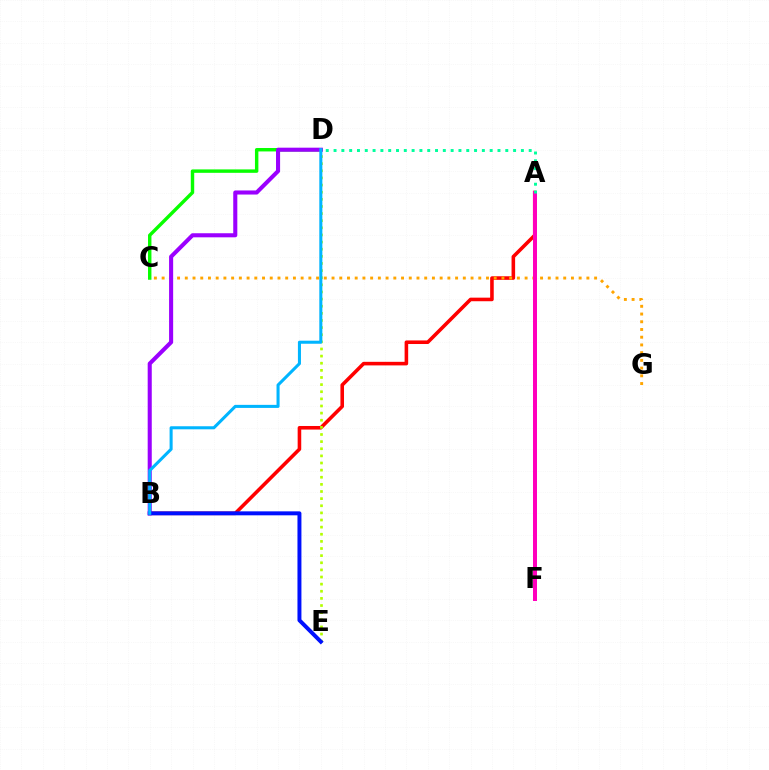{('A', 'B'): [{'color': '#ff0000', 'line_style': 'solid', 'thickness': 2.58}], ('C', 'D'): [{'color': '#08ff00', 'line_style': 'solid', 'thickness': 2.47}], ('D', 'E'): [{'color': '#b3ff00', 'line_style': 'dotted', 'thickness': 1.94}], ('C', 'G'): [{'color': '#ffa500', 'line_style': 'dotted', 'thickness': 2.1}], ('B', 'D'): [{'color': '#9b00ff', 'line_style': 'solid', 'thickness': 2.93}, {'color': '#00b5ff', 'line_style': 'solid', 'thickness': 2.2}], ('B', 'E'): [{'color': '#0010ff', 'line_style': 'solid', 'thickness': 2.85}], ('A', 'F'): [{'color': '#ff00bd', 'line_style': 'solid', 'thickness': 2.87}], ('A', 'D'): [{'color': '#00ff9d', 'line_style': 'dotted', 'thickness': 2.12}]}